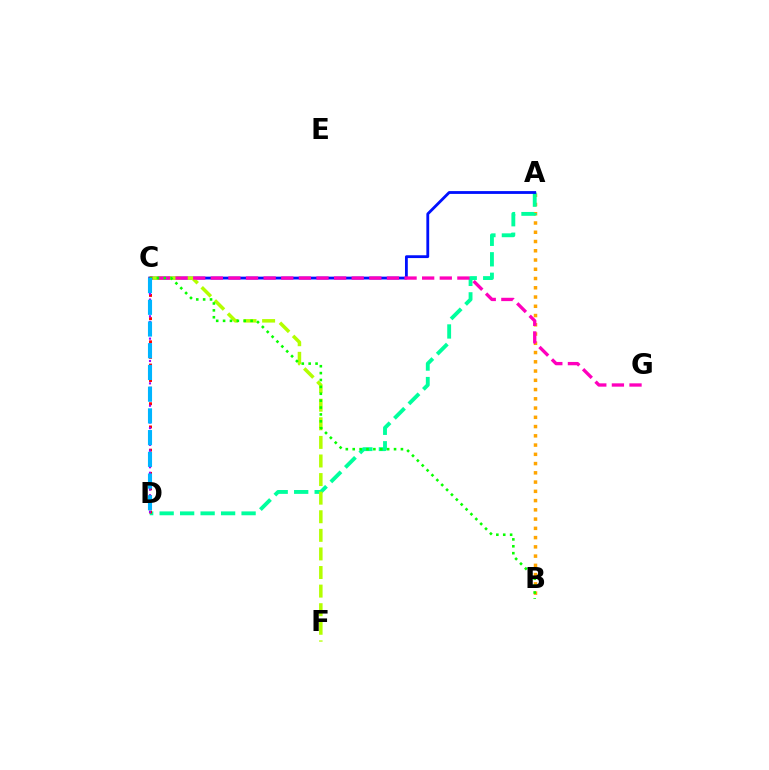{('A', 'B'): [{'color': '#ffa500', 'line_style': 'dotted', 'thickness': 2.51}], ('A', 'D'): [{'color': '#00ff9d', 'line_style': 'dashed', 'thickness': 2.78}], ('A', 'C'): [{'color': '#0010ff', 'line_style': 'solid', 'thickness': 2.03}], ('C', 'F'): [{'color': '#b3ff00', 'line_style': 'dashed', 'thickness': 2.53}], ('C', 'D'): [{'color': '#ff0000', 'line_style': 'dotted', 'thickness': 2.1}, {'color': '#9b00ff', 'line_style': 'dotted', 'thickness': 1.52}, {'color': '#00b5ff', 'line_style': 'dashed', 'thickness': 2.95}], ('C', 'G'): [{'color': '#ff00bd', 'line_style': 'dashed', 'thickness': 2.39}], ('B', 'C'): [{'color': '#08ff00', 'line_style': 'dotted', 'thickness': 1.87}]}